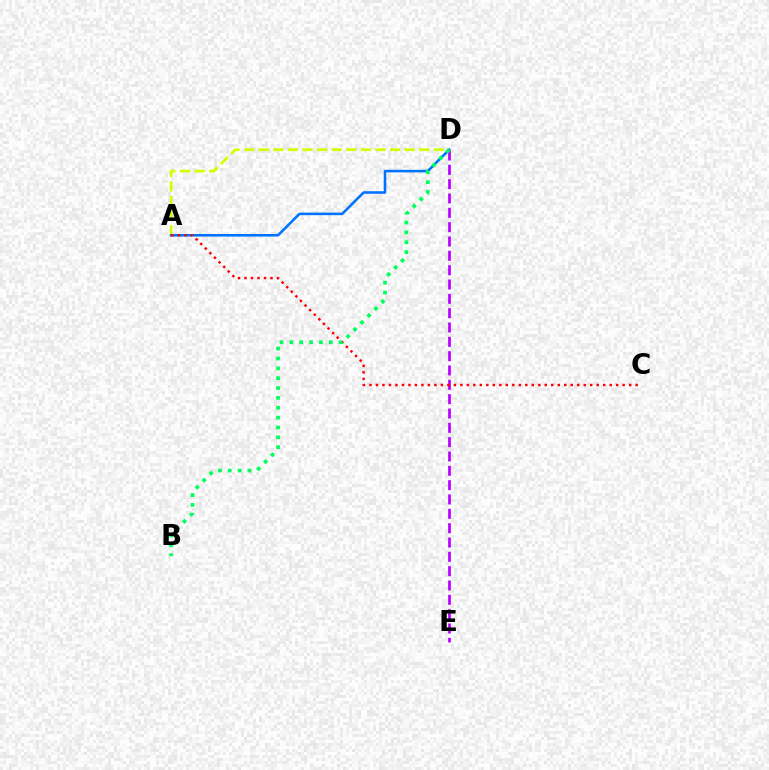{('D', 'E'): [{'color': '#b900ff', 'line_style': 'dashed', 'thickness': 1.95}], ('A', 'D'): [{'color': '#d1ff00', 'line_style': 'dashed', 'thickness': 1.98}, {'color': '#0074ff', 'line_style': 'solid', 'thickness': 1.85}], ('A', 'C'): [{'color': '#ff0000', 'line_style': 'dotted', 'thickness': 1.76}], ('B', 'D'): [{'color': '#00ff5c', 'line_style': 'dotted', 'thickness': 2.68}]}